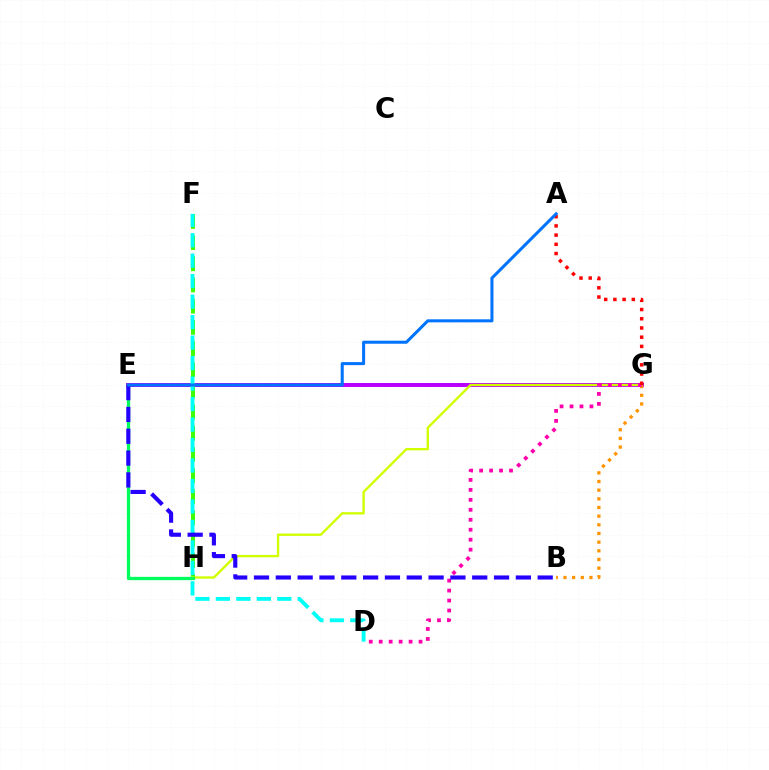{('E', 'G'): [{'color': '#b900ff', 'line_style': 'solid', 'thickness': 2.86}], ('F', 'H'): [{'color': '#3dff00', 'line_style': 'dashed', 'thickness': 2.88}], ('G', 'H'): [{'color': '#d1ff00', 'line_style': 'solid', 'thickness': 1.7}], ('D', 'F'): [{'color': '#00fff6', 'line_style': 'dashed', 'thickness': 2.78}], ('B', 'G'): [{'color': '#ff9400', 'line_style': 'dotted', 'thickness': 2.35}], ('E', 'H'): [{'color': '#00ff5c', 'line_style': 'solid', 'thickness': 2.38}], ('D', 'G'): [{'color': '#ff00ac', 'line_style': 'dotted', 'thickness': 2.71}], ('B', 'E'): [{'color': '#2500ff', 'line_style': 'dashed', 'thickness': 2.96}], ('A', 'G'): [{'color': '#ff0000', 'line_style': 'dotted', 'thickness': 2.5}], ('A', 'E'): [{'color': '#0074ff', 'line_style': 'solid', 'thickness': 2.19}]}